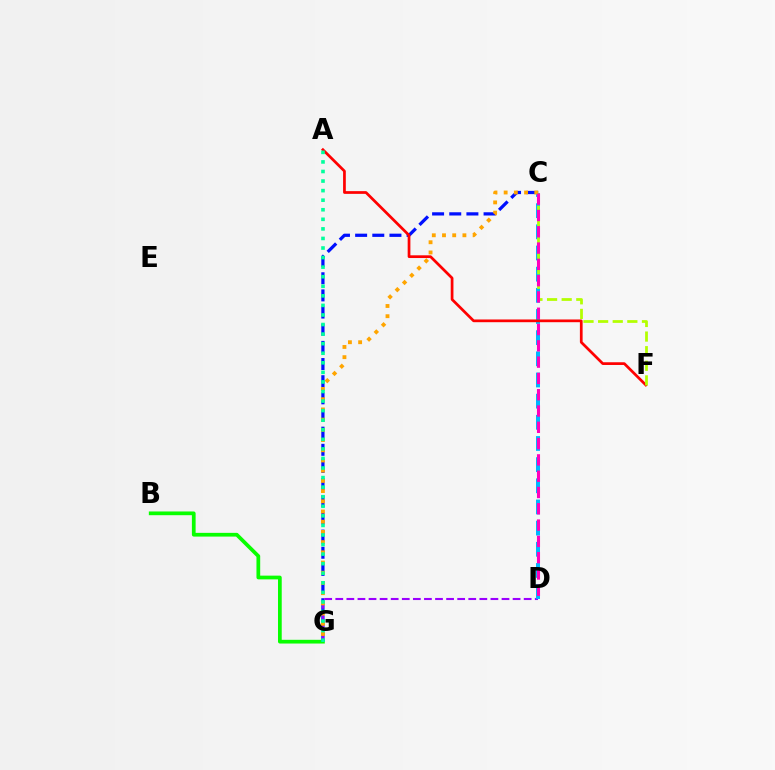{('B', 'G'): [{'color': '#08ff00', 'line_style': 'solid', 'thickness': 2.68}], ('C', 'G'): [{'color': '#0010ff', 'line_style': 'dashed', 'thickness': 2.33}, {'color': '#ffa500', 'line_style': 'dotted', 'thickness': 2.77}], ('D', 'G'): [{'color': '#9b00ff', 'line_style': 'dashed', 'thickness': 1.51}], ('C', 'D'): [{'color': '#00b5ff', 'line_style': 'dashed', 'thickness': 2.88}, {'color': '#ff00bd', 'line_style': 'dashed', 'thickness': 2.21}], ('A', 'F'): [{'color': '#ff0000', 'line_style': 'solid', 'thickness': 1.96}], ('C', 'F'): [{'color': '#b3ff00', 'line_style': 'dashed', 'thickness': 1.98}], ('A', 'G'): [{'color': '#00ff9d', 'line_style': 'dotted', 'thickness': 2.6}]}